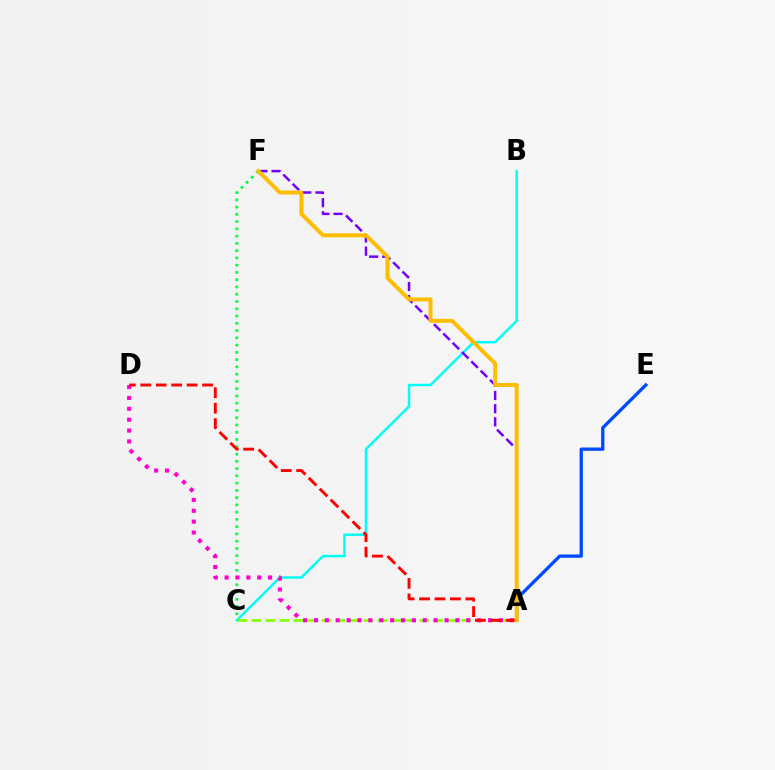{('A', 'E'): [{'color': '#004bff', 'line_style': 'solid', 'thickness': 2.39}], ('C', 'F'): [{'color': '#00ff39', 'line_style': 'dotted', 'thickness': 1.97}], ('B', 'C'): [{'color': '#00fff6', 'line_style': 'solid', 'thickness': 1.77}], ('A', 'F'): [{'color': '#7200ff', 'line_style': 'dashed', 'thickness': 1.79}, {'color': '#ffbd00', 'line_style': 'solid', 'thickness': 2.84}], ('A', 'C'): [{'color': '#84ff00', 'line_style': 'dashed', 'thickness': 1.9}], ('A', 'D'): [{'color': '#ff00cf', 'line_style': 'dotted', 'thickness': 2.96}, {'color': '#ff0000', 'line_style': 'dashed', 'thickness': 2.1}]}